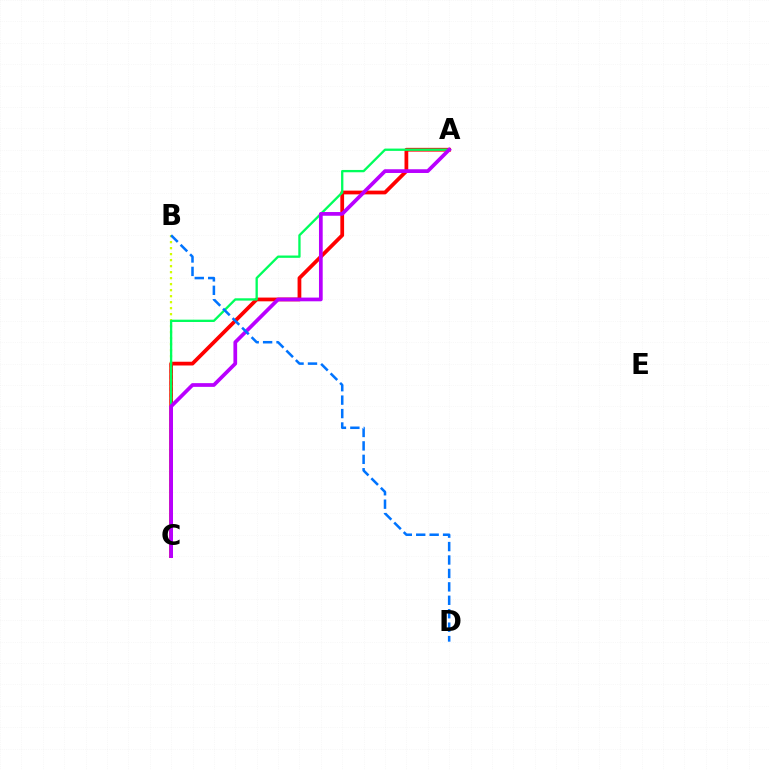{('A', 'C'): [{'color': '#ff0000', 'line_style': 'solid', 'thickness': 2.7}, {'color': '#00ff5c', 'line_style': 'solid', 'thickness': 1.66}, {'color': '#b900ff', 'line_style': 'solid', 'thickness': 2.68}], ('B', 'C'): [{'color': '#d1ff00', 'line_style': 'dotted', 'thickness': 1.63}], ('B', 'D'): [{'color': '#0074ff', 'line_style': 'dashed', 'thickness': 1.82}]}